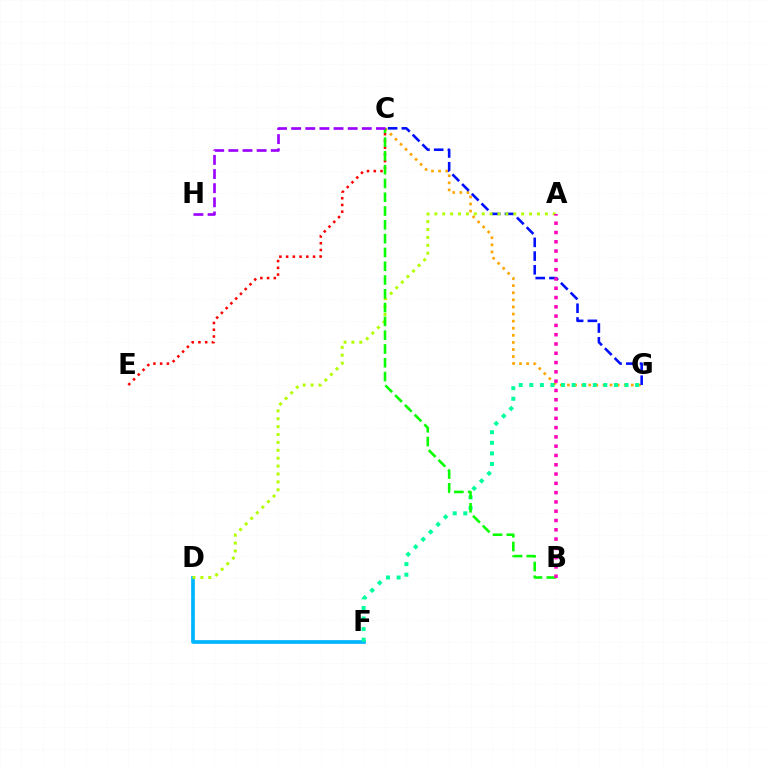{('C', 'G'): [{'color': '#ffa500', 'line_style': 'dotted', 'thickness': 1.93}, {'color': '#0010ff', 'line_style': 'dashed', 'thickness': 1.87}], ('D', 'F'): [{'color': '#00b5ff', 'line_style': 'solid', 'thickness': 2.66}], ('F', 'G'): [{'color': '#00ff9d', 'line_style': 'dotted', 'thickness': 2.87}], ('A', 'D'): [{'color': '#b3ff00', 'line_style': 'dotted', 'thickness': 2.14}], ('C', 'E'): [{'color': '#ff0000', 'line_style': 'dotted', 'thickness': 1.83}], ('B', 'C'): [{'color': '#08ff00', 'line_style': 'dashed', 'thickness': 1.87}], ('C', 'H'): [{'color': '#9b00ff', 'line_style': 'dashed', 'thickness': 1.92}], ('A', 'B'): [{'color': '#ff00bd', 'line_style': 'dotted', 'thickness': 2.52}]}